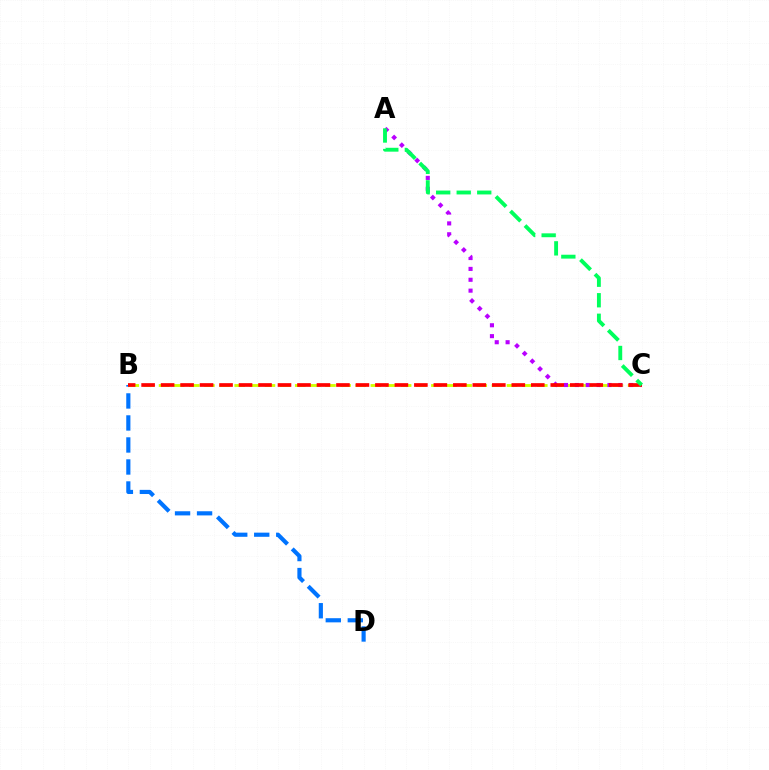{('B', 'D'): [{'color': '#0074ff', 'line_style': 'dashed', 'thickness': 2.99}], ('B', 'C'): [{'color': '#d1ff00', 'line_style': 'dashed', 'thickness': 2.06}, {'color': '#ff0000', 'line_style': 'dashed', 'thickness': 2.65}], ('A', 'C'): [{'color': '#b900ff', 'line_style': 'dotted', 'thickness': 2.95}, {'color': '#00ff5c', 'line_style': 'dashed', 'thickness': 2.79}]}